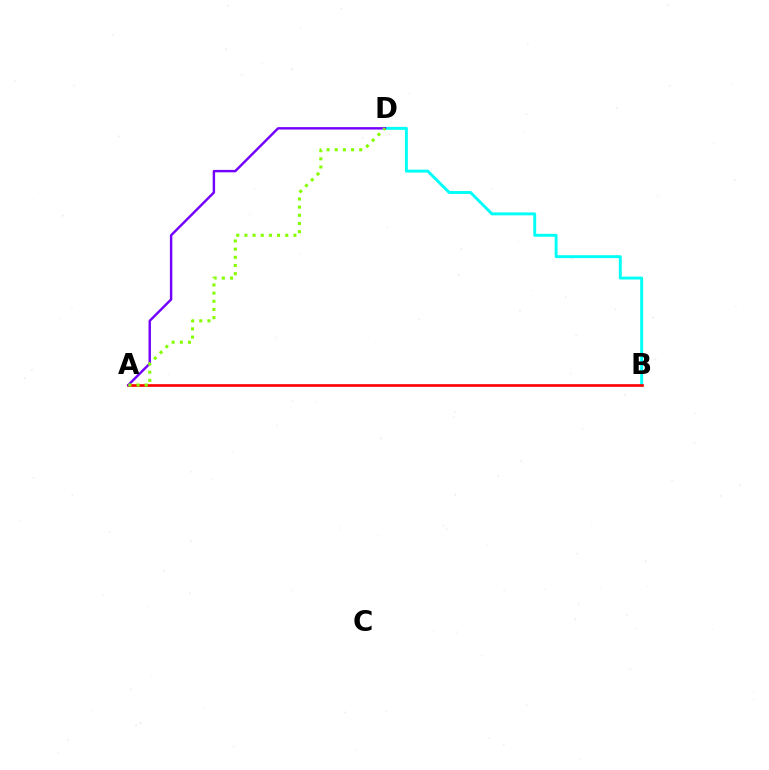{('B', 'D'): [{'color': '#00fff6', 'line_style': 'solid', 'thickness': 2.1}], ('A', 'B'): [{'color': '#ff0000', 'line_style': 'solid', 'thickness': 1.91}], ('A', 'D'): [{'color': '#7200ff', 'line_style': 'solid', 'thickness': 1.74}, {'color': '#84ff00', 'line_style': 'dotted', 'thickness': 2.22}]}